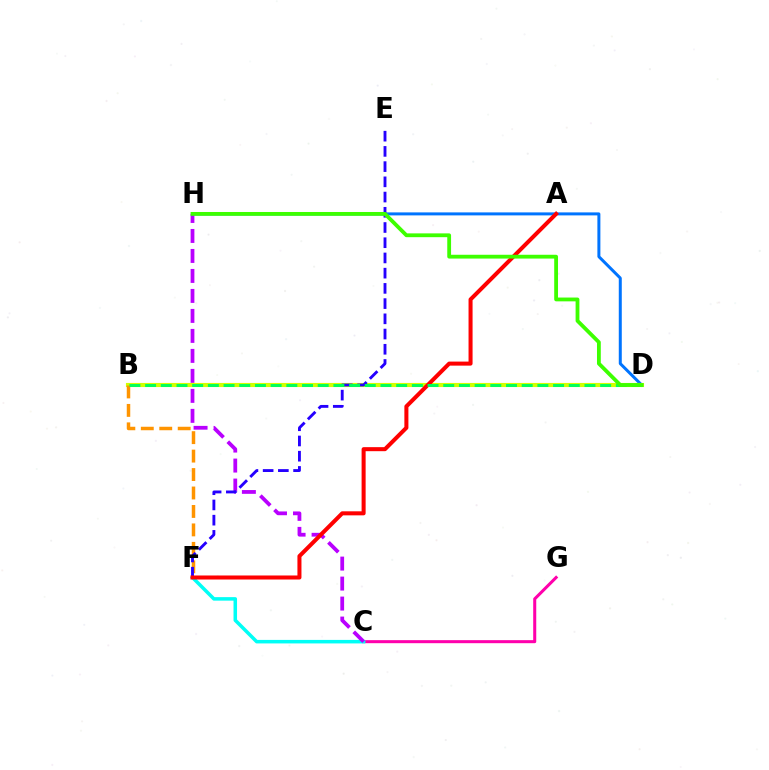{('C', 'G'): [{'color': '#ff00ac', 'line_style': 'solid', 'thickness': 2.19}], ('C', 'F'): [{'color': '#00fff6', 'line_style': 'solid', 'thickness': 2.54}], ('C', 'H'): [{'color': '#b900ff', 'line_style': 'dashed', 'thickness': 2.72}], ('D', 'H'): [{'color': '#0074ff', 'line_style': 'solid', 'thickness': 2.16}, {'color': '#3dff00', 'line_style': 'solid', 'thickness': 2.74}], ('B', 'D'): [{'color': '#d1ff00', 'line_style': 'solid', 'thickness': 2.97}, {'color': '#00ff5c', 'line_style': 'dashed', 'thickness': 2.13}], ('B', 'F'): [{'color': '#ff9400', 'line_style': 'dashed', 'thickness': 2.51}], ('E', 'F'): [{'color': '#2500ff', 'line_style': 'dashed', 'thickness': 2.07}], ('A', 'F'): [{'color': '#ff0000', 'line_style': 'solid', 'thickness': 2.9}]}